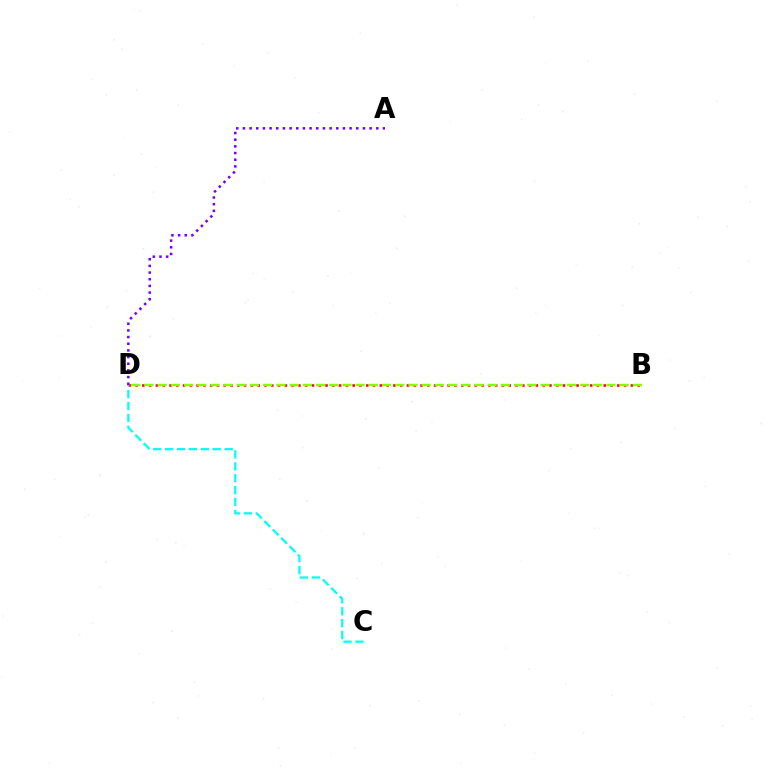{('B', 'D'): [{'color': '#ff0000', 'line_style': 'dotted', 'thickness': 1.84}, {'color': '#84ff00', 'line_style': 'dashed', 'thickness': 1.79}], ('A', 'D'): [{'color': '#7200ff', 'line_style': 'dotted', 'thickness': 1.81}], ('C', 'D'): [{'color': '#00fff6', 'line_style': 'dashed', 'thickness': 1.62}]}